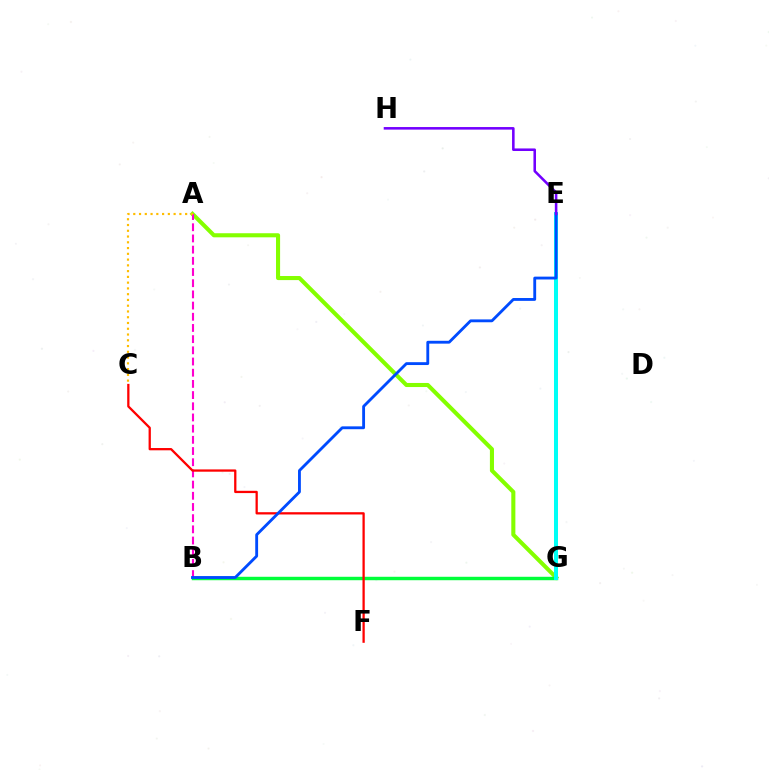{('A', 'G'): [{'color': '#84ff00', 'line_style': 'solid', 'thickness': 2.94}], ('B', 'G'): [{'color': '#00ff39', 'line_style': 'solid', 'thickness': 2.48}], ('E', 'G'): [{'color': '#00fff6', 'line_style': 'solid', 'thickness': 2.88}], ('A', 'B'): [{'color': '#ff00cf', 'line_style': 'dashed', 'thickness': 1.52}], ('C', 'F'): [{'color': '#ff0000', 'line_style': 'solid', 'thickness': 1.64}], ('B', 'E'): [{'color': '#004bff', 'line_style': 'solid', 'thickness': 2.05}], ('E', 'H'): [{'color': '#7200ff', 'line_style': 'solid', 'thickness': 1.85}], ('A', 'C'): [{'color': '#ffbd00', 'line_style': 'dotted', 'thickness': 1.57}]}